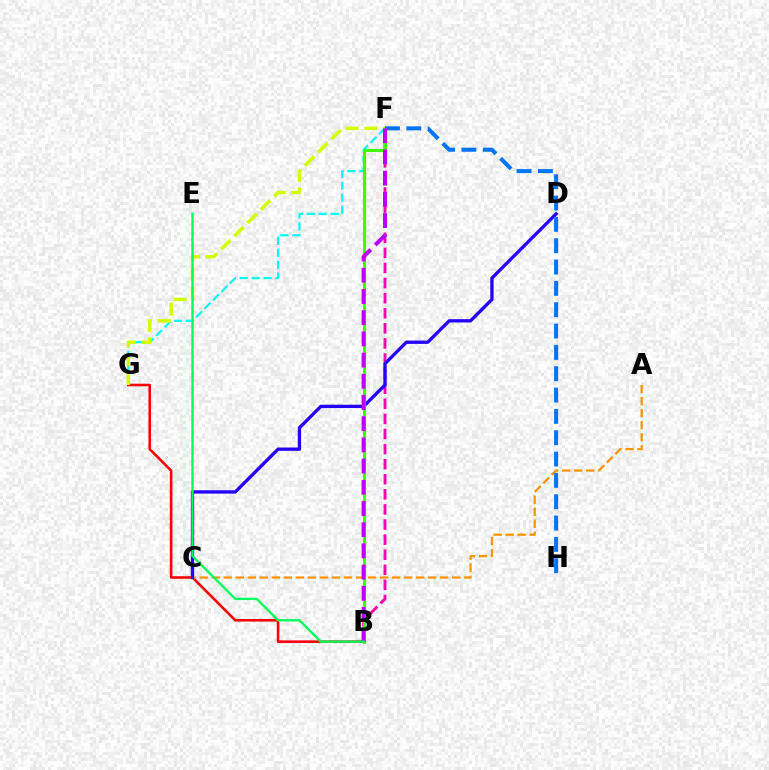{('B', 'G'): [{'color': '#ff0000', 'line_style': 'solid', 'thickness': 1.85}], ('F', 'G'): [{'color': '#00fff6', 'line_style': 'dashed', 'thickness': 1.62}, {'color': '#d1ff00', 'line_style': 'dashed', 'thickness': 2.54}], ('B', 'F'): [{'color': '#ff00ac', 'line_style': 'dashed', 'thickness': 2.05}, {'color': '#3dff00', 'line_style': 'solid', 'thickness': 2.21}, {'color': '#b900ff', 'line_style': 'dashed', 'thickness': 2.88}], ('A', 'C'): [{'color': '#ff9400', 'line_style': 'dashed', 'thickness': 1.63}], ('C', 'D'): [{'color': '#2500ff', 'line_style': 'solid', 'thickness': 2.39}], ('F', 'H'): [{'color': '#0074ff', 'line_style': 'dashed', 'thickness': 2.9}], ('B', 'E'): [{'color': '#00ff5c', 'line_style': 'solid', 'thickness': 1.69}]}